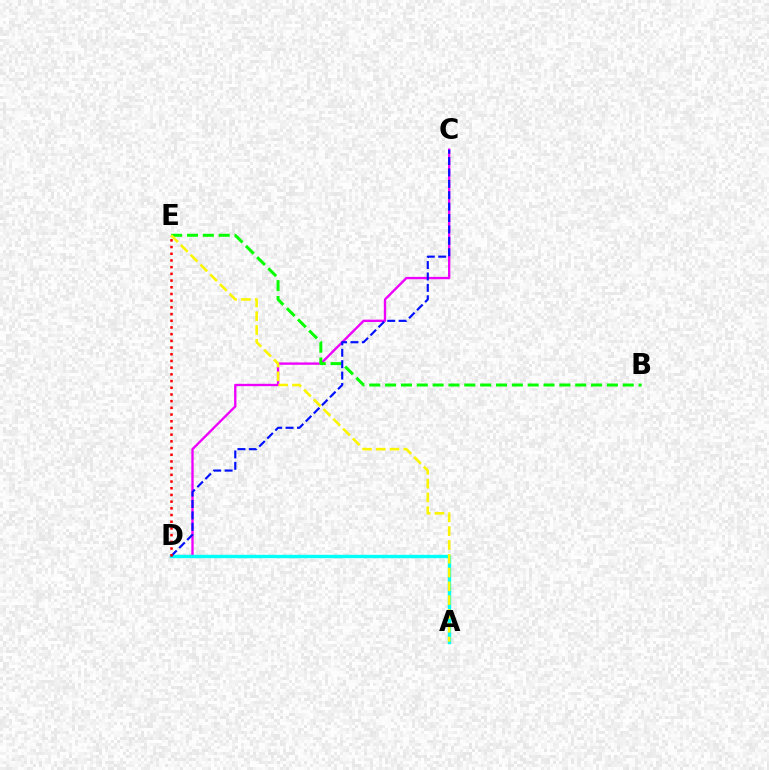{('C', 'D'): [{'color': '#ee00ff', 'line_style': 'solid', 'thickness': 1.69}, {'color': '#0010ff', 'line_style': 'dashed', 'thickness': 1.55}], ('B', 'E'): [{'color': '#08ff00', 'line_style': 'dashed', 'thickness': 2.15}], ('A', 'D'): [{'color': '#00fff6', 'line_style': 'solid', 'thickness': 2.45}], ('D', 'E'): [{'color': '#ff0000', 'line_style': 'dotted', 'thickness': 1.82}], ('A', 'E'): [{'color': '#fcf500', 'line_style': 'dashed', 'thickness': 1.87}]}